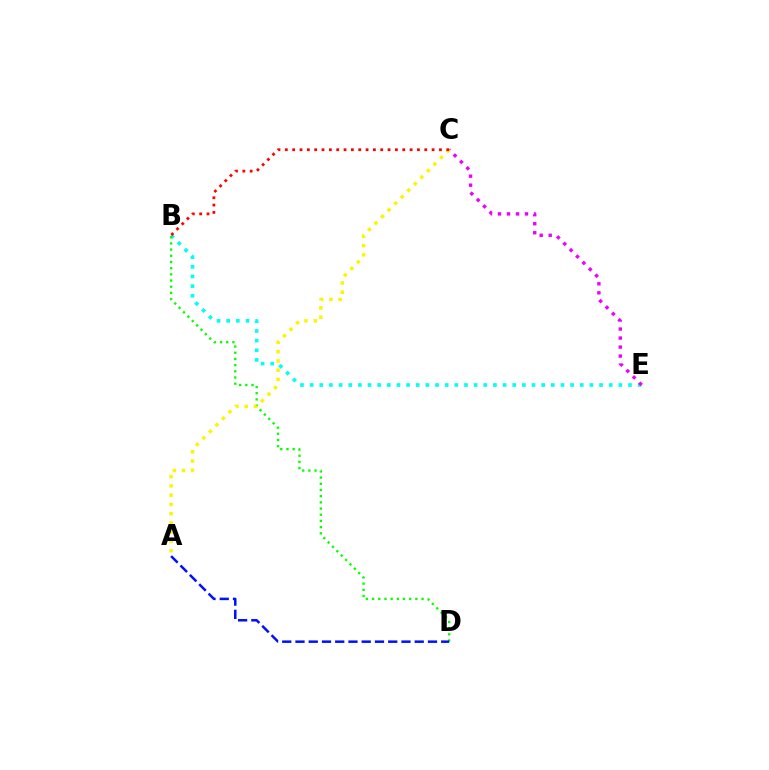{('B', 'E'): [{'color': '#00fff6', 'line_style': 'dotted', 'thickness': 2.62}], ('C', 'E'): [{'color': '#ee00ff', 'line_style': 'dotted', 'thickness': 2.45}], ('B', 'D'): [{'color': '#08ff00', 'line_style': 'dotted', 'thickness': 1.68}], ('A', 'C'): [{'color': '#fcf500', 'line_style': 'dotted', 'thickness': 2.51}], ('B', 'C'): [{'color': '#ff0000', 'line_style': 'dotted', 'thickness': 1.99}], ('A', 'D'): [{'color': '#0010ff', 'line_style': 'dashed', 'thickness': 1.8}]}